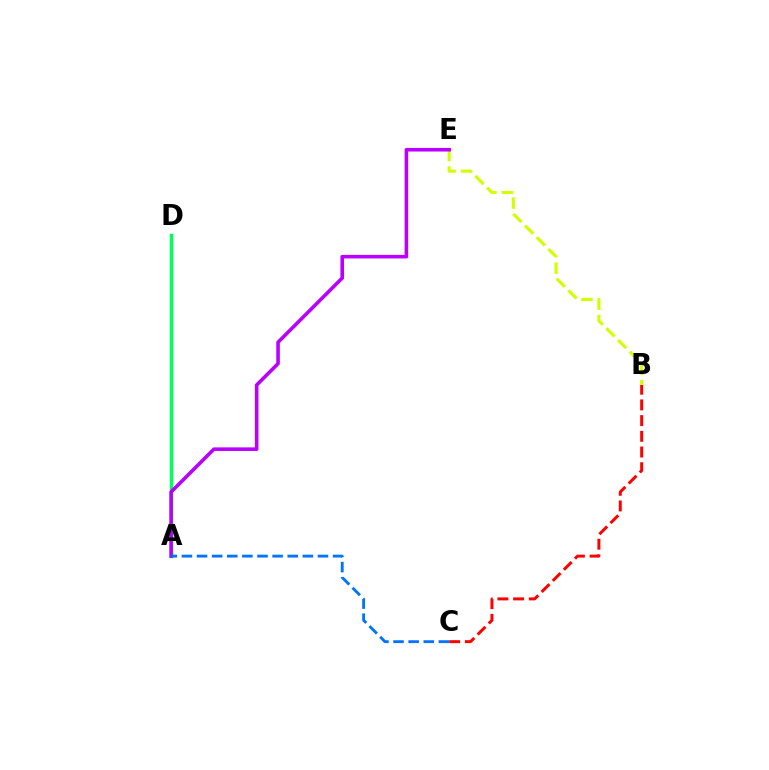{('B', 'C'): [{'color': '#ff0000', 'line_style': 'dashed', 'thickness': 2.13}], ('B', 'E'): [{'color': '#d1ff00', 'line_style': 'dashed', 'thickness': 2.25}], ('A', 'D'): [{'color': '#00ff5c', 'line_style': 'solid', 'thickness': 2.52}], ('A', 'E'): [{'color': '#b900ff', 'line_style': 'solid', 'thickness': 2.58}], ('A', 'C'): [{'color': '#0074ff', 'line_style': 'dashed', 'thickness': 2.05}]}